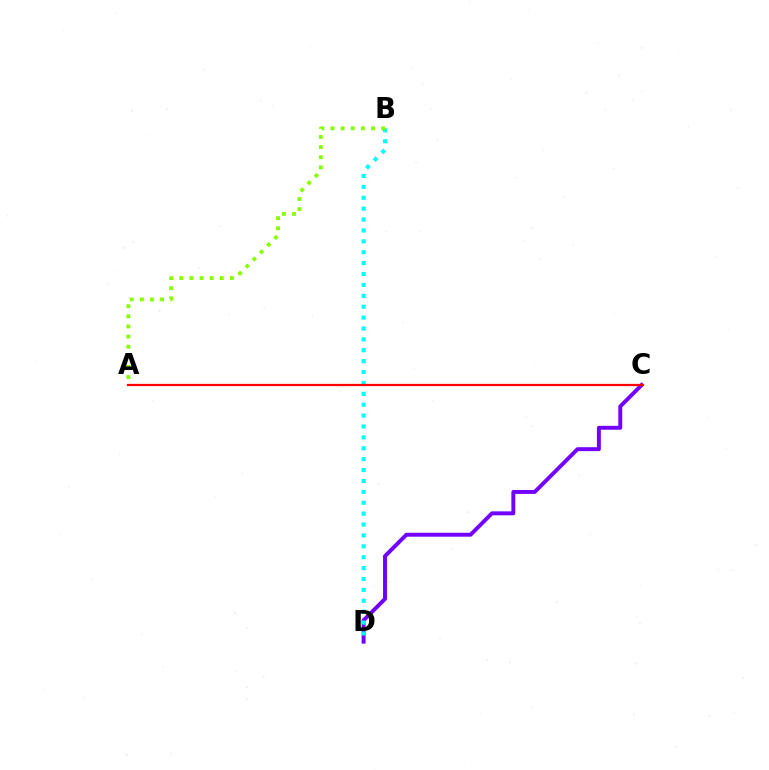{('C', 'D'): [{'color': '#7200ff', 'line_style': 'solid', 'thickness': 2.83}], ('B', 'D'): [{'color': '#00fff6', 'line_style': 'dotted', 'thickness': 2.96}], ('A', 'C'): [{'color': '#ff0000', 'line_style': 'solid', 'thickness': 1.62}], ('A', 'B'): [{'color': '#84ff00', 'line_style': 'dotted', 'thickness': 2.75}]}